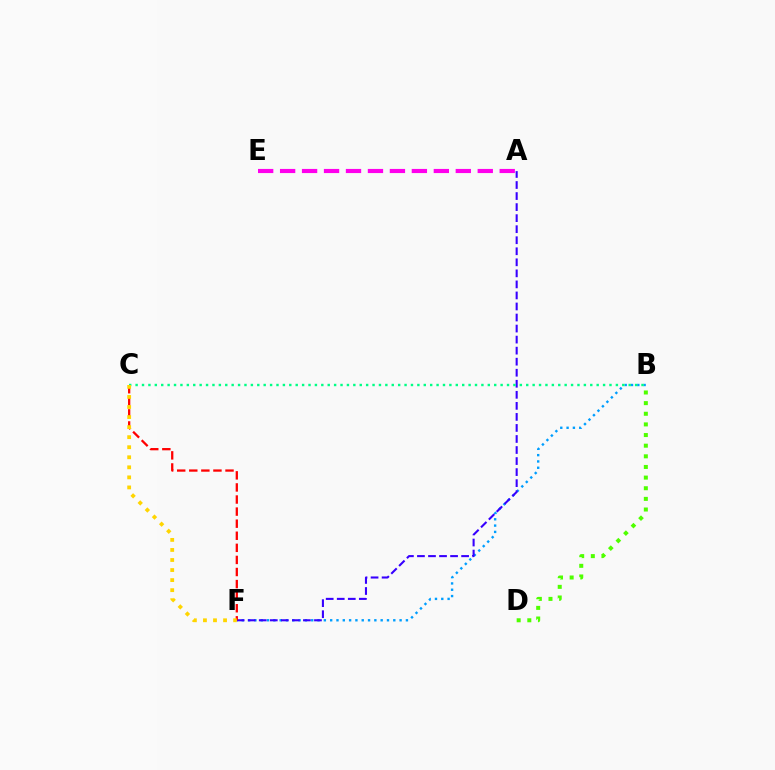{('B', 'F'): [{'color': '#009eff', 'line_style': 'dotted', 'thickness': 1.72}], ('B', 'D'): [{'color': '#4fff00', 'line_style': 'dotted', 'thickness': 2.89}], ('A', 'F'): [{'color': '#3700ff', 'line_style': 'dashed', 'thickness': 1.5}], ('B', 'C'): [{'color': '#00ff86', 'line_style': 'dotted', 'thickness': 1.74}], ('A', 'E'): [{'color': '#ff00ed', 'line_style': 'dashed', 'thickness': 2.98}], ('C', 'F'): [{'color': '#ff0000', 'line_style': 'dashed', 'thickness': 1.64}, {'color': '#ffd500', 'line_style': 'dotted', 'thickness': 2.73}]}